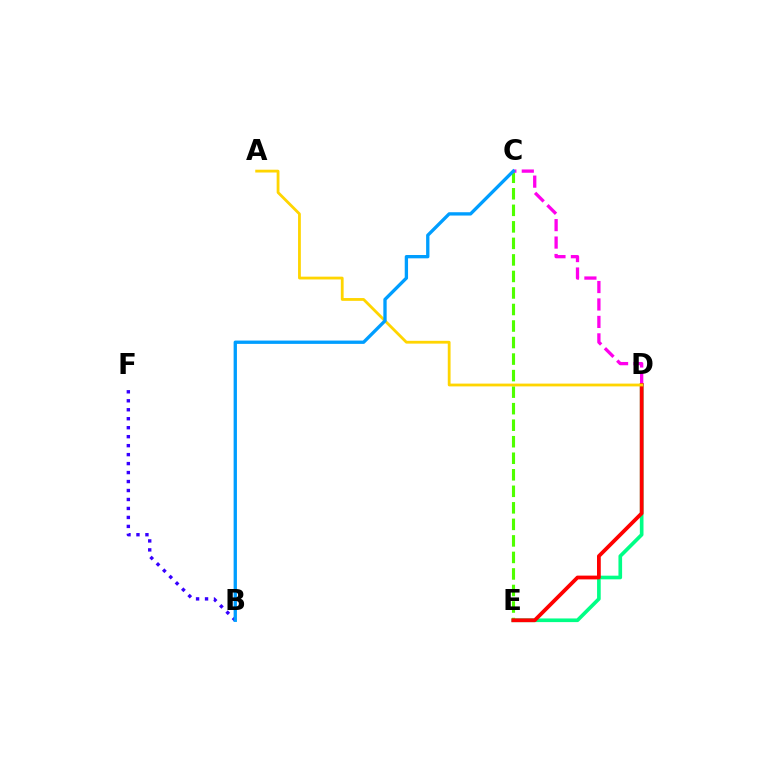{('D', 'E'): [{'color': '#00ff86', 'line_style': 'solid', 'thickness': 2.63}, {'color': '#ff0000', 'line_style': 'solid', 'thickness': 2.72}], ('C', 'E'): [{'color': '#4fff00', 'line_style': 'dashed', 'thickness': 2.25}], ('C', 'D'): [{'color': '#ff00ed', 'line_style': 'dashed', 'thickness': 2.37}], ('B', 'F'): [{'color': '#3700ff', 'line_style': 'dotted', 'thickness': 2.44}], ('A', 'D'): [{'color': '#ffd500', 'line_style': 'solid', 'thickness': 2.01}], ('B', 'C'): [{'color': '#009eff', 'line_style': 'solid', 'thickness': 2.39}]}